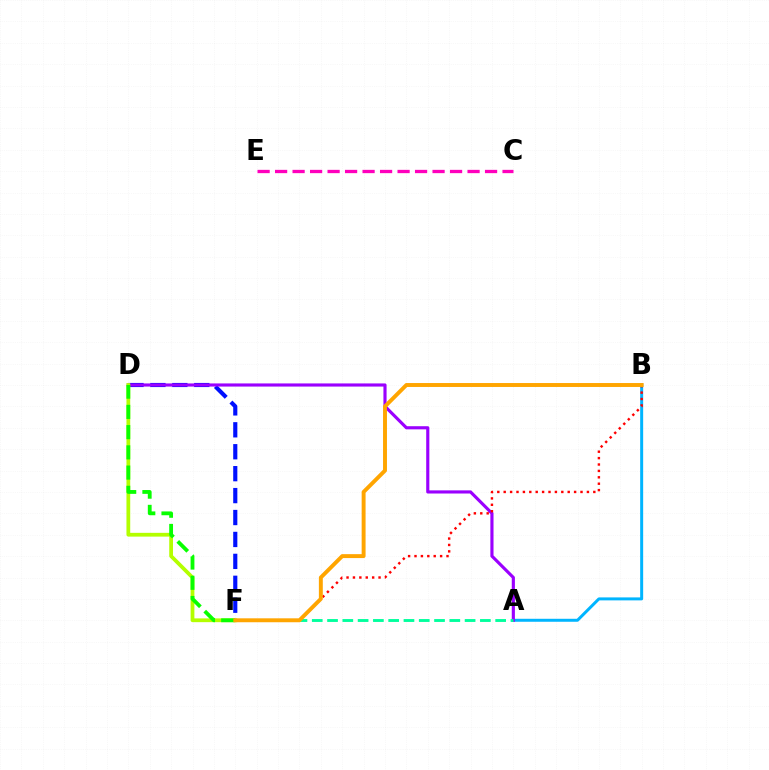{('A', 'B'): [{'color': '#00b5ff', 'line_style': 'solid', 'thickness': 2.15}], ('D', 'F'): [{'color': '#0010ff', 'line_style': 'dashed', 'thickness': 2.98}, {'color': '#b3ff00', 'line_style': 'solid', 'thickness': 2.71}, {'color': '#08ff00', 'line_style': 'dashed', 'thickness': 2.75}], ('A', 'D'): [{'color': '#9b00ff', 'line_style': 'solid', 'thickness': 2.26}], ('B', 'F'): [{'color': '#ff0000', 'line_style': 'dotted', 'thickness': 1.74}, {'color': '#ffa500', 'line_style': 'solid', 'thickness': 2.83}], ('C', 'E'): [{'color': '#ff00bd', 'line_style': 'dashed', 'thickness': 2.38}], ('A', 'F'): [{'color': '#00ff9d', 'line_style': 'dashed', 'thickness': 2.08}]}